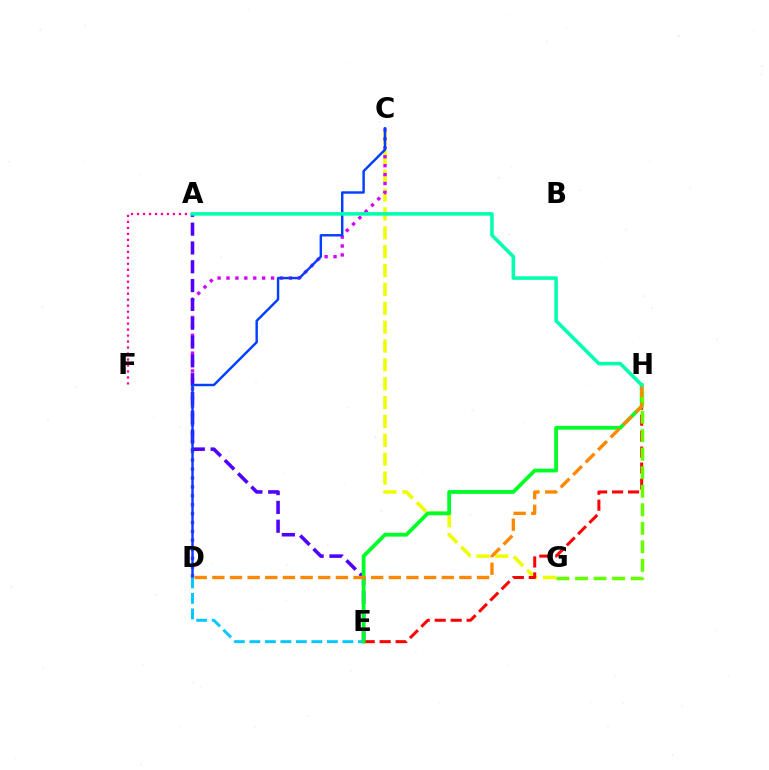{('C', 'G'): [{'color': '#eeff00', 'line_style': 'dashed', 'thickness': 2.56}], ('C', 'D'): [{'color': '#d600ff', 'line_style': 'dotted', 'thickness': 2.42}, {'color': '#003fff', 'line_style': 'solid', 'thickness': 1.75}], ('A', 'E'): [{'color': '#4f00ff', 'line_style': 'dashed', 'thickness': 2.56}], ('E', 'H'): [{'color': '#ff0000', 'line_style': 'dashed', 'thickness': 2.17}, {'color': '#00ff27', 'line_style': 'solid', 'thickness': 2.73}], ('D', 'E'): [{'color': '#00c7ff', 'line_style': 'dashed', 'thickness': 2.11}], ('A', 'F'): [{'color': '#ff00a0', 'line_style': 'dotted', 'thickness': 1.63}], ('G', 'H'): [{'color': '#66ff00', 'line_style': 'dashed', 'thickness': 2.52}], ('D', 'H'): [{'color': '#ff8800', 'line_style': 'dashed', 'thickness': 2.4}], ('A', 'H'): [{'color': '#00ffaf', 'line_style': 'solid', 'thickness': 2.56}]}